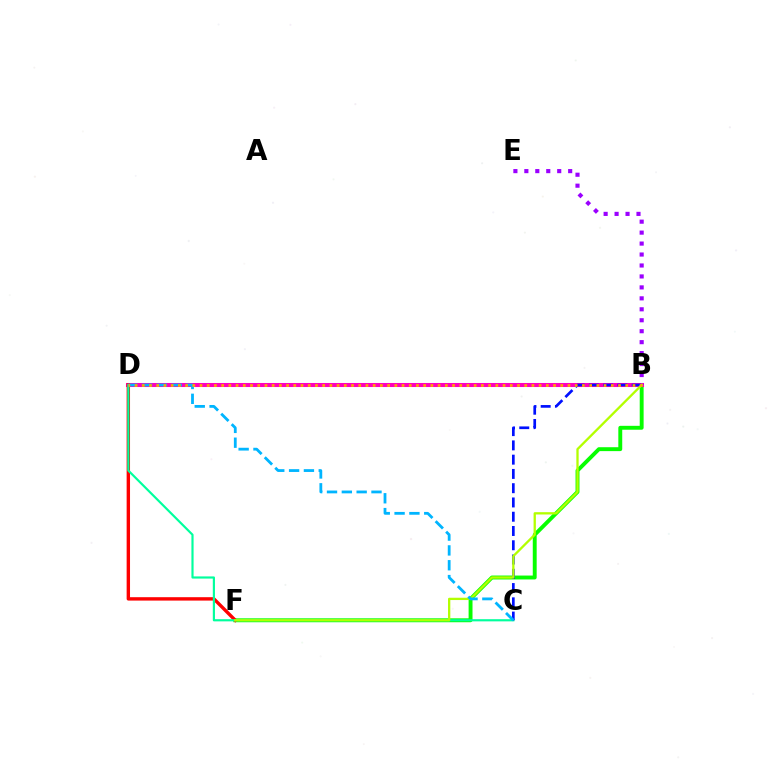{('B', 'F'): [{'color': '#08ff00', 'line_style': 'solid', 'thickness': 2.81}, {'color': '#b3ff00', 'line_style': 'solid', 'thickness': 1.66}], ('B', 'D'): [{'color': '#ff00bd', 'line_style': 'solid', 'thickness': 2.91}, {'color': '#ffa500', 'line_style': 'dotted', 'thickness': 1.96}], ('D', 'F'): [{'color': '#ff0000', 'line_style': 'solid', 'thickness': 2.44}], ('B', 'E'): [{'color': '#9b00ff', 'line_style': 'dotted', 'thickness': 2.98}], ('C', 'D'): [{'color': '#00ff9d', 'line_style': 'solid', 'thickness': 1.56}, {'color': '#00b5ff', 'line_style': 'dashed', 'thickness': 2.01}], ('B', 'C'): [{'color': '#0010ff', 'line_style': 'dashed', 'thickness': 1.94}]}